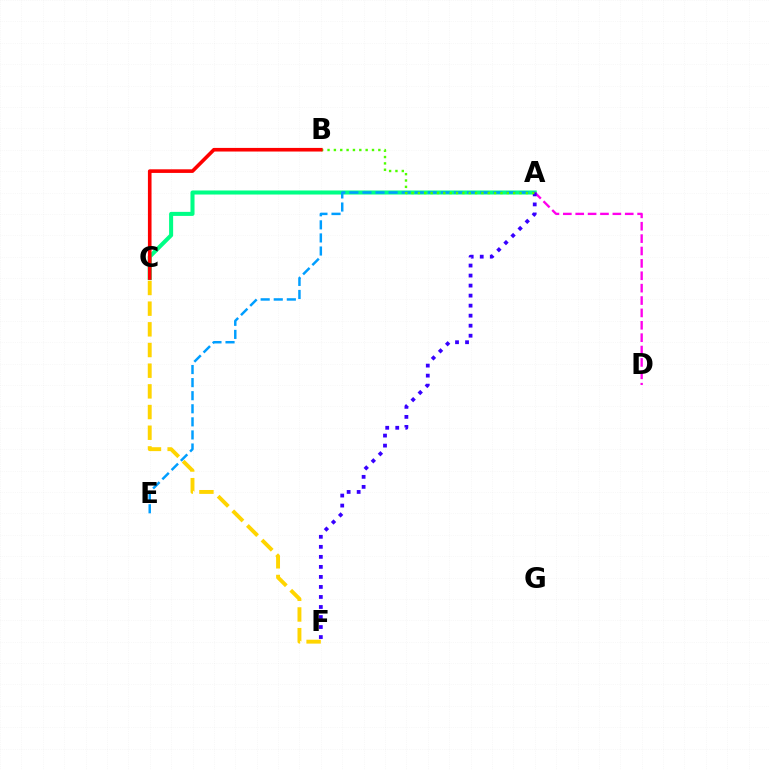{('A', 'C'): [{'color': '#00ff86', 'line_style': 'solid', 'thickness': 2.91}], ('A', 'D'): [{'color': '#ff00ed', 'line_style': 'dashed', 'thickness': 1.68}], ('A', 'E'): [{'color': '#009eff', 'line_style': 'dashed', 'thickness': 1.78}], ('A', 'F'): [{'color': '#3700ff', 'line_style': 'dotted', 'thickness': 2.72}], ('C', 'F'): [{'color': '#ffd500', 'line_style': 'dashed', 'thickness': 2.81}], ('A', 'B'): [{'color': '#4fff00', 'line_style': 'dotted', 'thickness': 1.73}], ('B', 'C'): [{'color': '#ff0000', 'line_style': 'solid', 'thickness': 2.6}]}